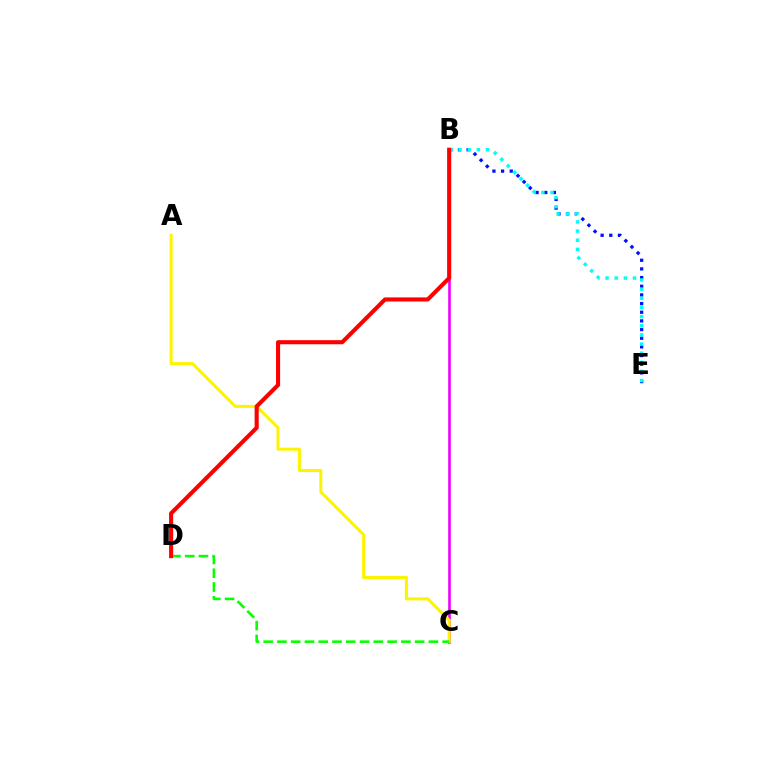{('B', 'C'): [{'color': '#ee00ff', 'line_style': 'solid', 'thickness': 1.88}], ('B', 'E'): [{'color': '#0010ff', 'line_style': 'dotted', 'thickness': 2.35}, {'color': '#00fff6', 'line_style': 'dotted', 'thickness': 2.48}], ('A', 'C'): [{'color': '#fcf500', 'line_style': 'solid', 'thickness': 2.19}], ('C', 'D'): [{'color': '#08ff00', 'line_style': 'dashed', 'thickness': 1.87}], ('B', 'D'): [{'color': '#ff0000', 'line_style': 'solid', 'thickness': 2.95}]}